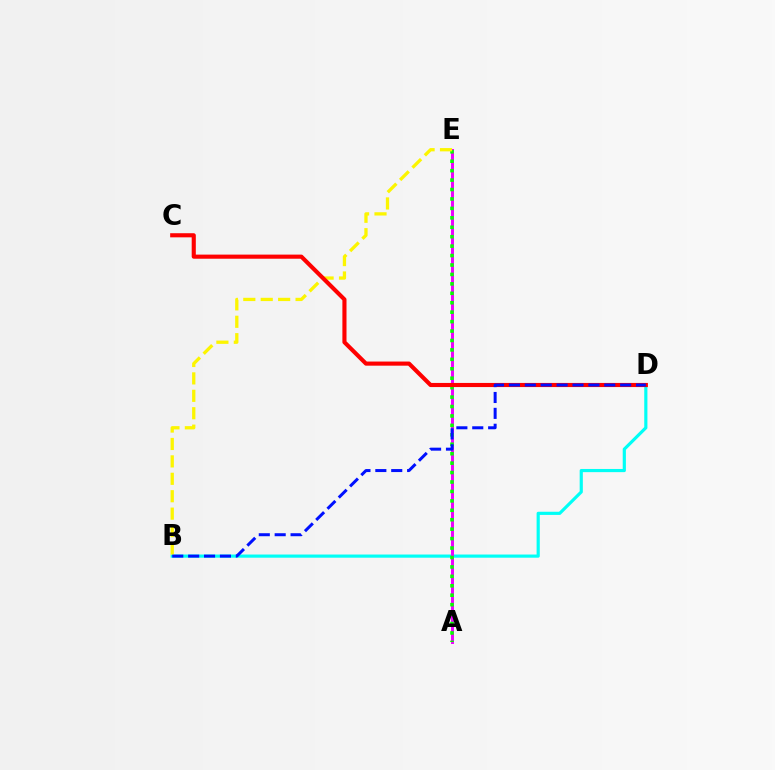{('B', 'D'): [{'color': '#00fff6', 'line_style': 'solid', 'thickness': 2.28}, {'color': '#0010ff', 'line_style': 'dashed', 'thickness': 2.16}], ('A', 'E'): [{'color': '#ee00ff', 'line_style': 'solid', 'thickness': 2.14}, {'color': '#08ff00', 'line_style': 'dotted', 'thickness': 2.56}], ('B', 'E'): [{'color': '#fcf500', 'line_style': 'dashed', 'thickness': 2.37}], ('C', 'D'): [{'color': '#ff0000', 'line_style': 'solid', 'thickness': 2.96}]}